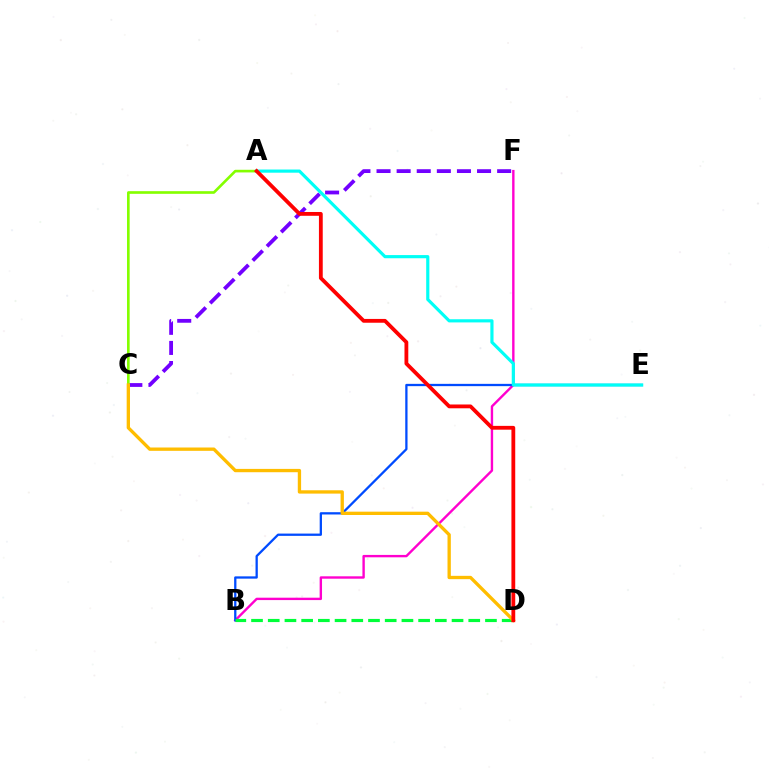{('B', 'F'): [{'color': '#ff00cf', 'line_style': 'solid', 'thickness': 1.72}], ('C', 'F'): [{'color': '#7200ff', 'line_style': 'dashed', 'thickness': 2.73}], ('B', 'E'): [{'color': '#004bff', 'line_style': 'solid', 'thickness': 1.65}], ('A', 'C'): [{'color': '#84ff00', 'line_style': 'solid', 'thickness': 1.91}], ('B', 'D'): [{'color': '#00ff39', 'line_style': 'dashed', 'thickness': 2.27}], ('C', 'D'): [{'color': '#ffbd00', 'line_style': 'solid', 'thickness': 2.39}], ('A', 'E'): [{'color': '#00fff6', 'line_style': 'solid', 'thickness': 2.28}], ('A', 'D'): [{'color': '#ff0000', 'line_style': 'solid', 'thickness': 2.74}]}